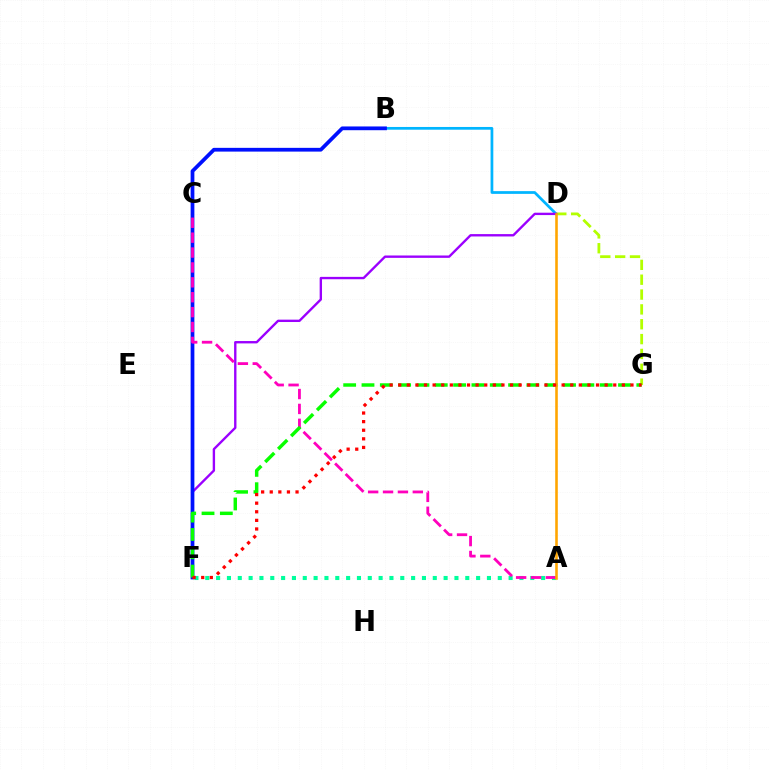{('B', 'D'): [{'color': '#00b5ff', 'line_style': 'solid', 'thickness': 1.97}], ('D', 'G'): [{'color': '#b3ff00', 'line_style': 'dashed', 'thickness': 2.02}], ('D', 'F'): [{'color': '#9b00ff', 'line_style': 'solid', 'thickness': 1.7}], ('B', 'F'): [{'color': '#0010ff', 'line_style': 'solid', 'thickness': 2.7}], ('A', 'F'): [{'color': '#00ff9d', 'line_style': 'dotted', 'thickness': 2.94}], ('A', 'C'): [{'color': '#ff00bd', 'line_style': 'dashed', 'thickness': 2.02}], ('F', 'G'): [{'color': '#08ff00', 'line_style': 'dashed', 'thickness': 2.49}, {'color': '#ff0000', 'line_style': 'dotted', 'thickness': 2.34}], ('A', 'D'): [{'color': '#ffa500', 'line_style': 'solid', 'thickness': 1.87}]}